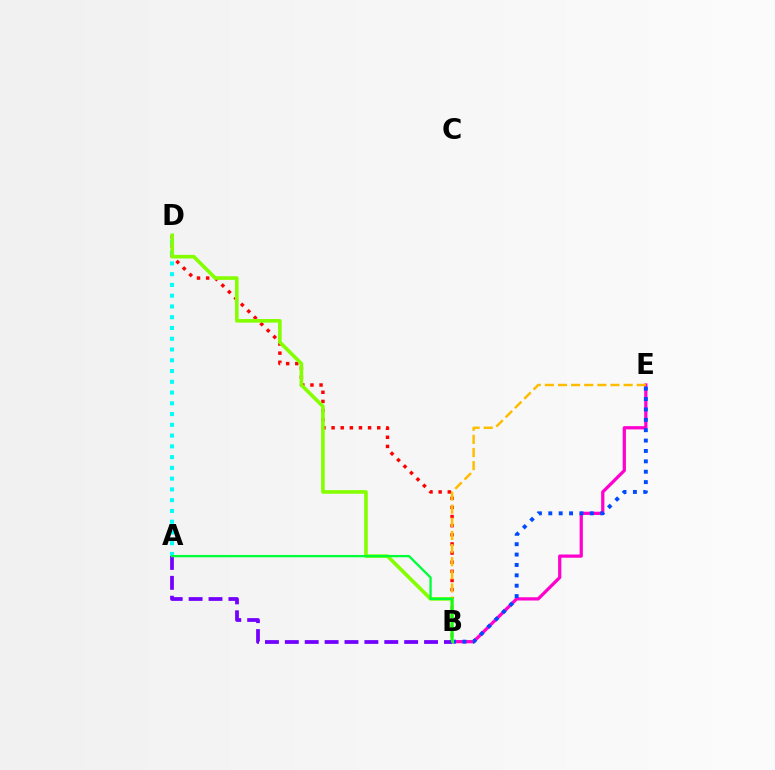{('B', 'D'): [{'color': '#ff0000', 'line_style': 'dotted', 'thickness': 2.48}, {'color': '#84ff00', 'line_style': 'solid', 'thickness': 2.6}], ('A', 'D'): [{'color': '#00fff6', 'line_style': 'dotted', 'thickness': 2.92}], ('B', 'E'): [{'color': '#ff00cf', 'line_style': 'solid', 'thickness': 2.33}, {'color': '#ffbd00', 'line_style': 'dashed', 'thickness': 1.78}, {'color': '#004bff', 'line_style': 'dotted', 'thickness': 2.82}], ('A', 'B'): [{'color': '#7200ff', 'line_style': 'dashed', 'thickness': 2.7}, {'color': '#00ff39', 'line_style': 'solid', 'thickness': 1.67}]}